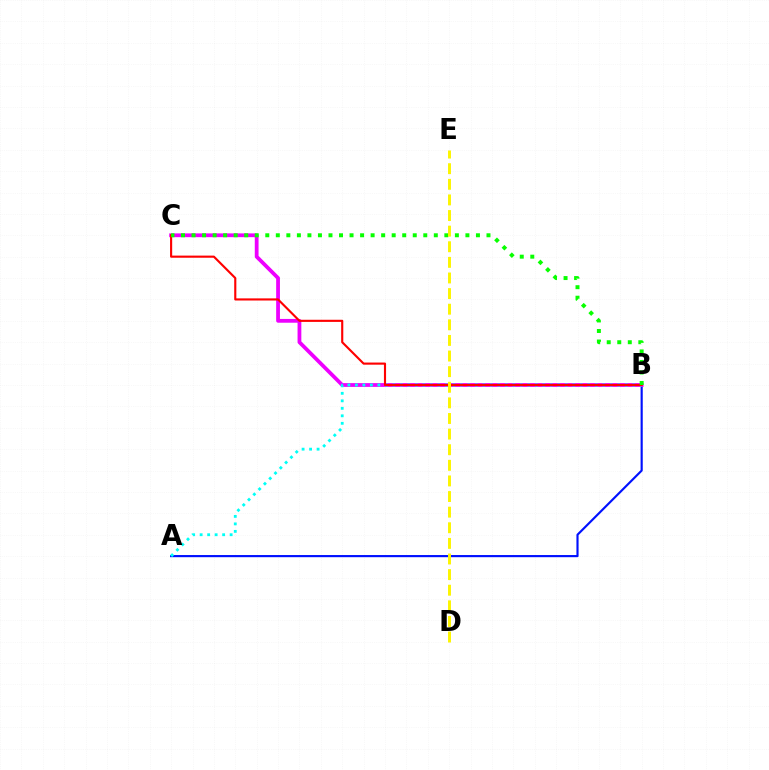{('A', 'B'): [{'color': '#0010ff', 'line_style': 'solid', 'thickness': 1.55}, {'color': '#00fff6', 'line_style': 'dotted', 'thickness': 2.04}], ('B', 'C'): [{'color': '#ee00ff', 'line_style': 'solid', 'thickness': 2.72}, {'color': '#ff0000', 'line_style': 'solid', 'thickness': 1.54}, {'color': '#08ff00', 'line_style': 'dotted', 'thickness': 2.86}], ('D', 'E'): [{'color': '#fcf500', 'line_style': 'dashed', 'thickness': 2.12}]}